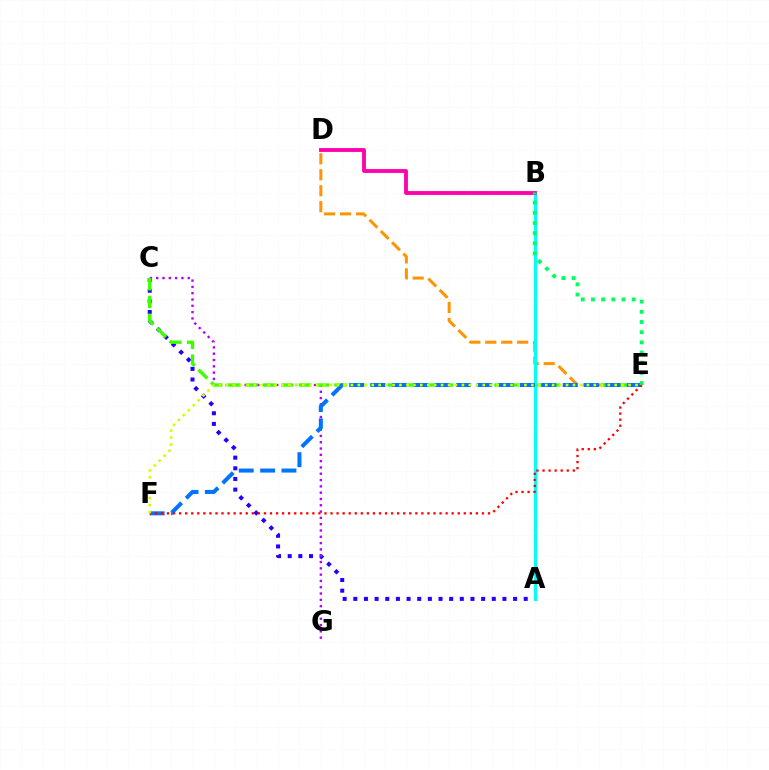{('A', 'C'): [{'color': '#2500ff', 'line_style': 'dotted', 'thickness': 2.89}], ('D', 'E'): [{'color': '#ff9400', 'line_style': 'dashed', 'thickness': 2.17}], ('C', 'G'): [{'color': '#b900ff', 'line_style': 'dotted', 'thickness': 1.71}], ('C', 'E'): [{'color': '#3dff00', 'line_style': 'dashed', 'thickness': 2.41}], ('A', 'B'): [{'color': '#00fff6', 'line_style': 'solid', 'thickness': 2.28}], ('E', 'F'): [{'color': '#0074ff', 'line_style': 'dashed', 'thickness': 2.9}, {'color': '#ff0000', 'line_style': 'dotted', 'thickness': 1.65}, {'color': '#d1ff00', 'line_style': 'dotted', 'thickness': 1.89}], ('B', 'D'): [{'color': '#ff00ac', 'line_style': 'solid', 'thickness': 2.77}], ('B', 'E'): [{'color': '#00ff5c', 'line_style': 'dotted', 'thickness': 2.77}]}